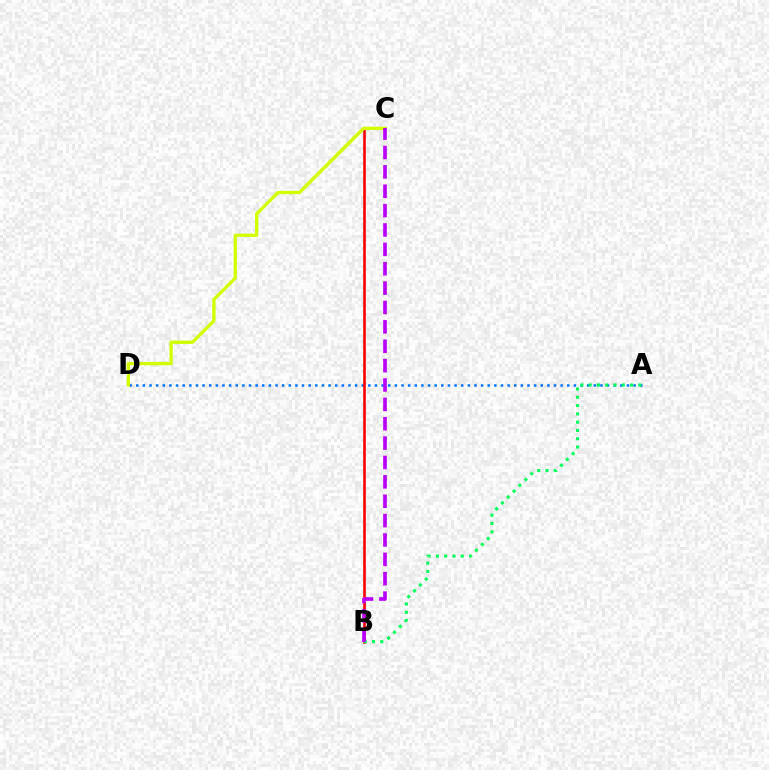{('A', 'D'): [{'color': '#0074ff', 'line_style': 'dotted', 'thickness': 1.8}], ('B', 'C'): [{'color': '#ff0000', 'line_style': 'solid', 'thickness': 1.88}, {'color': '#b900ff', 'line_style': 'dashed', 'thickness': 2.63}], ('A', 'B'): [{'color': '#00ff5c', 'line_style': 'dotted', 'thickness': 2.25}], ('C', 'D'): [{'color': '#d1ff00', 'line_style': 'solid', 'thickness': 2.4}]}